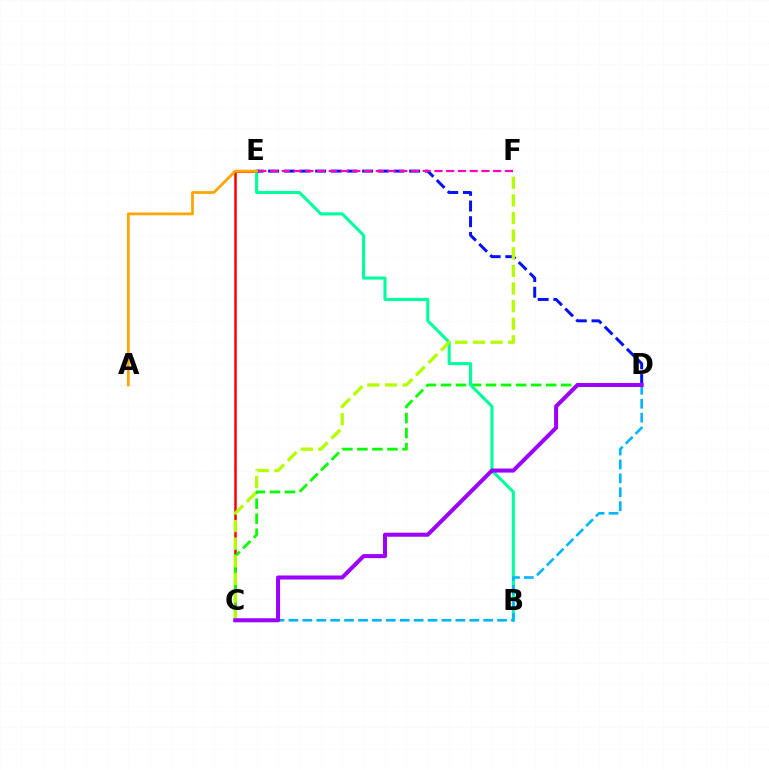{('C', 'E'): [{'color': '#ff0000', 'line_style': 'solid', 'thickness': 1.82}], ('C', 'D'): [{'color': '#08ff00', 'line_style': 'dashed', 'thickness': 2.04}, {'color': '#00b5ff', 'line_style': 'dashed', 'thickness': 1.89}, {'color': '#9b00ff', 'line_style': 'solid', 'thickness': 2.89}], ('B', 'E'): [{'color': '#00ff9d', 'line_style': 'solid', 'thickness': 2.23}], ('D', 'E'): [{'color': '#0010ff', 'line_style': 'dashed', 'thickness': 2.13}], ('C', 'F'): [{'color': '#b3ff00', 'line_style': 'dashed', 'thickness': 2.39}], ('A', 'E'): [{'color': '#ffa500', 'line_style': 'solid', 'thickness': 2.0}], ('E', 'F'): [{'color': '#ff00bd', 'line_style': 'dashed', 'thickness': 1.59}]}